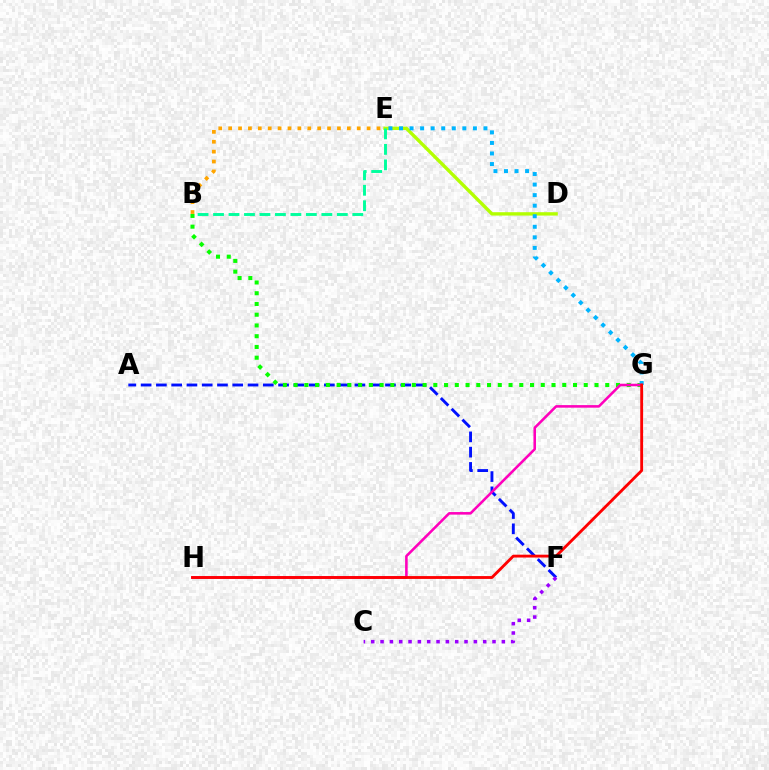{('D', 'E'): [{'color': '#b3ff00', 'line_style': 'solid', 'thickness': 2.42}], ('A', 'F'): [{'color': '#0010ff', 'line_style': 'dashed', 'thickness': 2.07}], ('B', 'G'): [{'color': '#08ff00', 'line_style': 'dotted', 'thickness': 2.92}], ('B', 'E'): [{'color': '#00ff9d', 'line_style': 'dashed', 'thickness': 2.1}, {'color': '#ffa500', 'line_style': 'dotted', 'thickness': 2.69}], ('E', 'G'): [{'color': '#00b5ff', 'line_style': 'dotted', 'thickness': 2.87}], ('G', 'H'): [{'color': '#ff00bd', 'line_style': 'solid', 'thickness': 1.85}, {'color': '#ff0000', 'line_style': 'solid', 'thickness': 2.05}], ('C', 'F'): [{'color': '#9b00ff', 'line_style': 'dotted', 'thickness': 2.54}]}